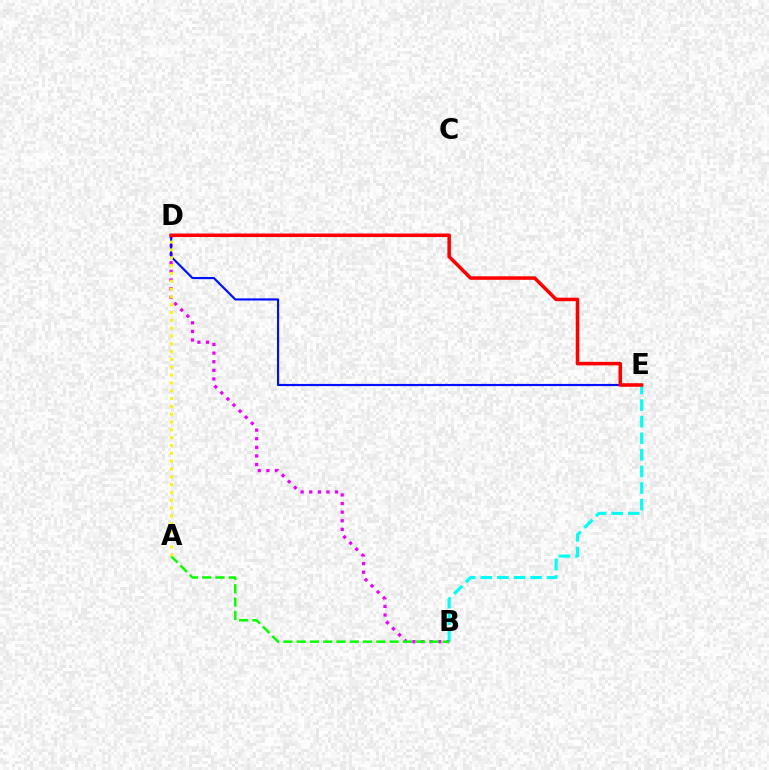{('B', 'E'): [{'color': '#00fff6', 'line_style': 'dashed', 'thickness': 2.25}], ('B', 'D'): [{'color': '#ee00ff', 'line_style': 'dotted', 'thickness': 2.34}], ('D', 'E'): [{'color': '#0010ff', 'line_style': 'solid', 'thickness': 1.56}, {'color': '#ff0000', 'line_style': 'solid', 'thickness': 2.54}], ('A', 'B'): [{'color': '#08ff00', 'line_style': 'dashed', 'thickness': 1.8}], ('A', 'D'): [{'color': '#fcf500', 'line_style': 'dotted', 'thickness': 2.13}]}